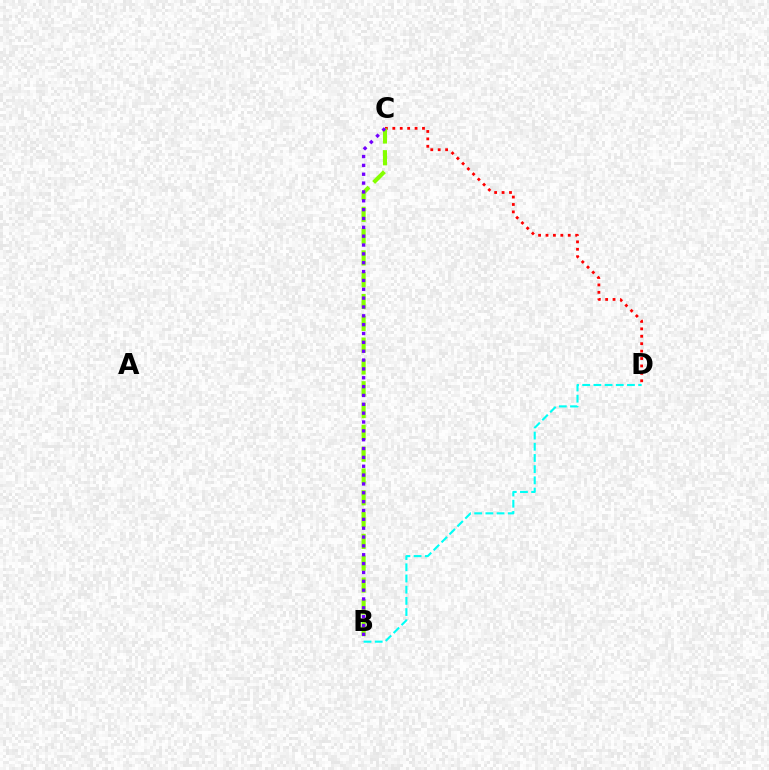{('C', 'D'): [{'color': '#ff0000', 'line_style': 'dotted', 'thickness': 2.02}], ('B', 'C'): [{'color': '#84ff00', 'line_style': 'dashed', 'thickness': 2.96}, {'color': '#7200ff', 'line_style': 'dotted', 'thickness': 2.4}], ('B', 'D'): [{'color': '#00fff6', 'line_style': 'dashed', 'thickness': 1.52}]}